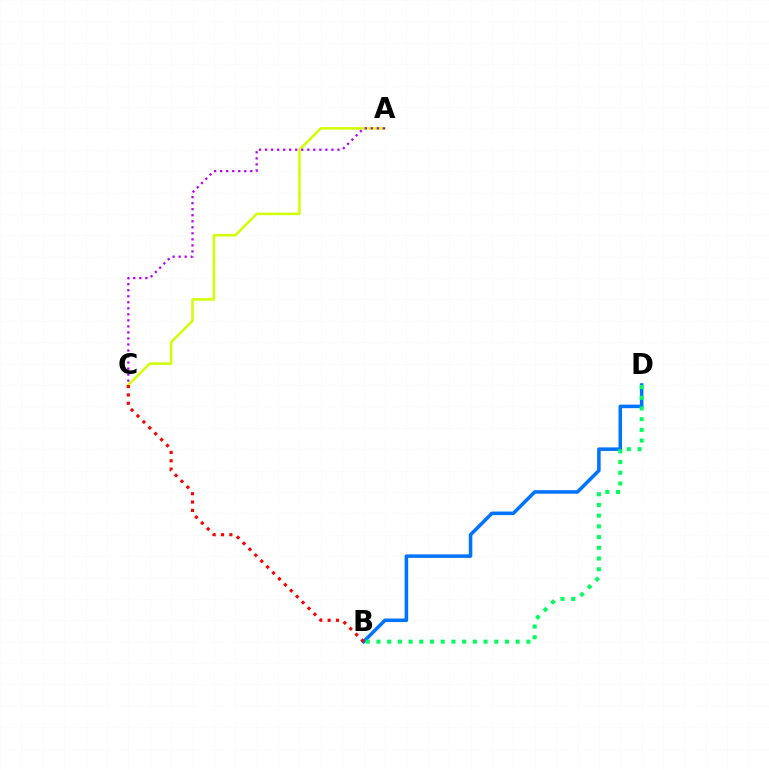{('B', 'D'): [{'color': '#0074ff', 'line_style': 'solid', 'thickness': 2.56}, {'color': '#00ff5c', 'line_style': 'dotted', 'thickness': 2.91}], ('A', 'C'): [{'color': '#d1ff00', 'line_style': 'solid', 'thickness': 1.8}, {'color': '#b900ff', 'line_style': 'dotted', 'thickness': 1.64}], ('B', 'C'): [{'color': '#ff0000', 'line_style': 'dotted', 'thickness': 2.27}]}